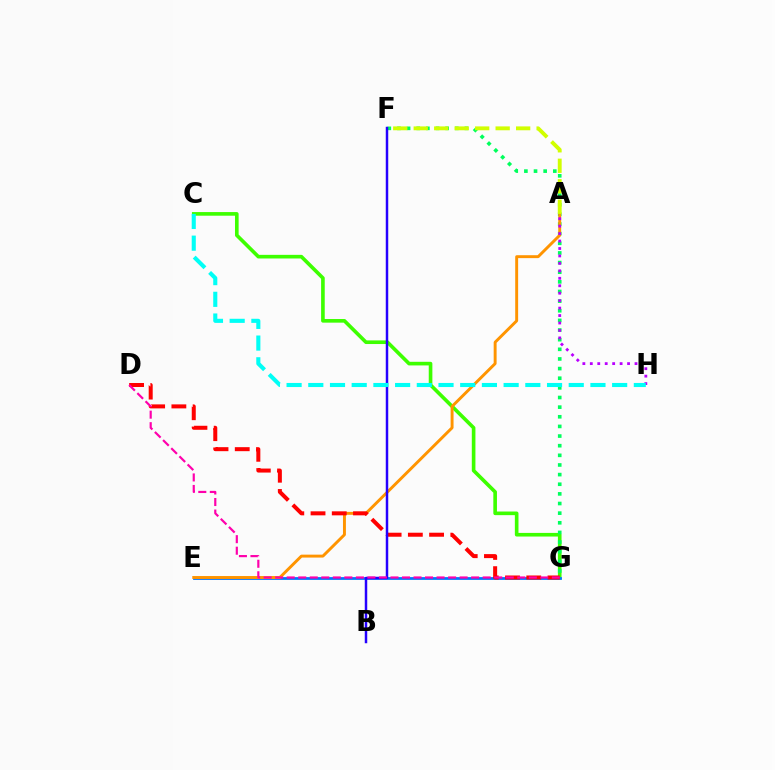{('C', 'G'): [{'color': '#3dff00', 'line_style': 'solid', 'thickness': 2.61}], ('E', 'G'): [{'color': '#0074ff', 'line_style': 'solid', 'thickness': 1.99}], ('F', 'G'): [{'color': '#00ff5c', 'line_style': 'dotted', 'thickness': 2.62}], ('A', 'E'): [{'color': '#ff9400', 'line_style': 'solid', 'thickness': 2.11}], ('D', 'G'): [{'color': '#ff0000', 'line_style': 'dashed', 'thickness': 2.88}, {'color': '#ff00ac', 'line_style': 'dashed', 'thickness': 1.57}], ('B', 'F'): [{'color': '#2500ff', 'line_style': 'solid', 'thickness': 1.79}], ('A', 'H'): [{'color': '#b900ff', 'line_style': 'dotted', 'thickness': 2.02}], ('A', 'F'): [{'color': '#d1ff00', 'line_style': 'dashed', 'thickness': 2.78}], ('C', 'H'): [{'color': '#00fff6', 'line_style': 'dashed', 'thickness': 2.95}]}